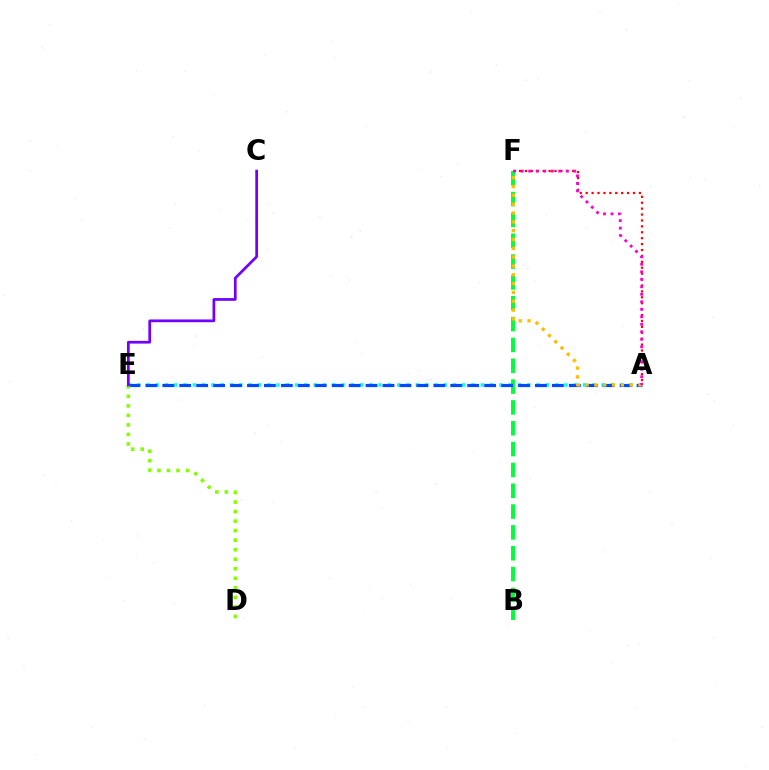{('A', 'F'): [{'color': '#ff0000', 'line_style': 'dotted', 'thickness': 1.61}, {'color': '#ffbd00', 'line_style': 'dotted', 'thickness': 2.4}, {'color': '#ff00cf', 'line_style': 'dotted', 'thickness': 2.04}], ('A', 'E'): [{'color': '#00fff6', 'line_style': 'dotted', 'thickness': 2.52}, {'color': '#004bff', 'line_style': 'dashed', 'thickness': 2.3}], ('B', 'F'): [{'color': '#00ff39', 'line_style': 'dashed', 'thickness': 2.83}], ('D', 'E'): [{'color': '#84ff00', 'line_style': 'dotted', 'thickness': 2.59}], ('C', 'E'): [{'color': '#7200ff', 'line_style': 'solid', 'thickness': 1.97}]}